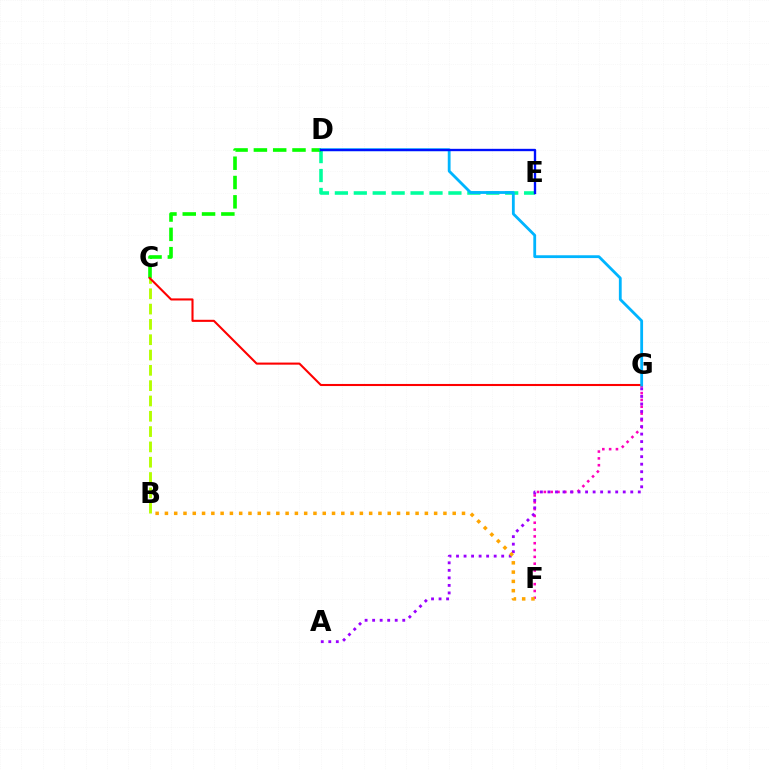{('F', 'G'): [{'color': '#ff00bd', 'line_style': 'dotted', 'thickness': 1.85}], ('D', 'E'): [{'color': '#00ff9d', 'line_style': 'dashed', 'thickness': 2.57}, {'color': '#0010ff', 'line_style': 'solid', 'thickness': 1.69}], ('C', 'D'): [{'color': '#08ff00', 'line_style': 'dashed', 'thickness': 2.62}], ('B', 'C'): [{'color': '#b3ff00', 'line_style': 'dashed', 'thickness': 2.08}], ('C', 'G'): [{'color': '#ff0000', 'line_style': 'solid', 'thickness': 1.5}], ('A', 'G'): [{'color': '#9b00ff', 'line_style': 'dotted', 'thickness': 2.05}], ('D', 'G'): [{'color': '#00b5ff', 'line_style': 'solid', 'thickness': 2.02}], ('B', 'F'): [{'color': '#ffa500', 'line_style': 'dotted', 'thickness': 2.52}]}